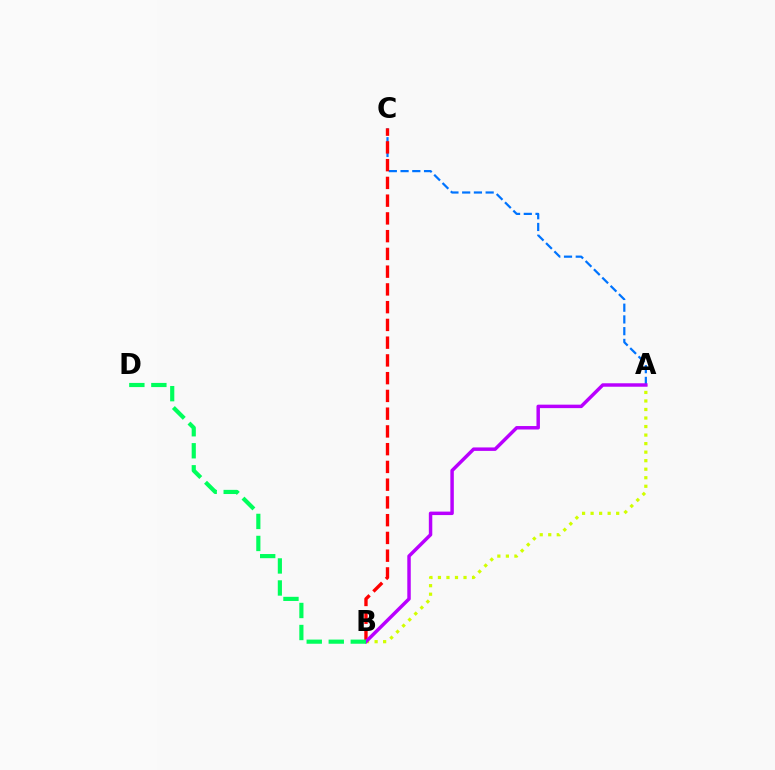{('A', 'C'): [{'color': '#0074ff', 'line_style': 'dashed', 'thickness': 1.59}], ('B', 'C'): [{'color': '#ff0000', 'line_style': 'dashed', 'thickness': 2.41}], ('A', 'B'): [{'color': '#d1ff00', 'line_style': 'dotted', 'thickness': 2.32}, {'color': '#b900ff', 'line_style': 'solid', 'thickness': 2.49}], ('B', 'D'): [{'color': '#00ff5c', 'line_style': 'dashed', 'thickness': 2.99}]}